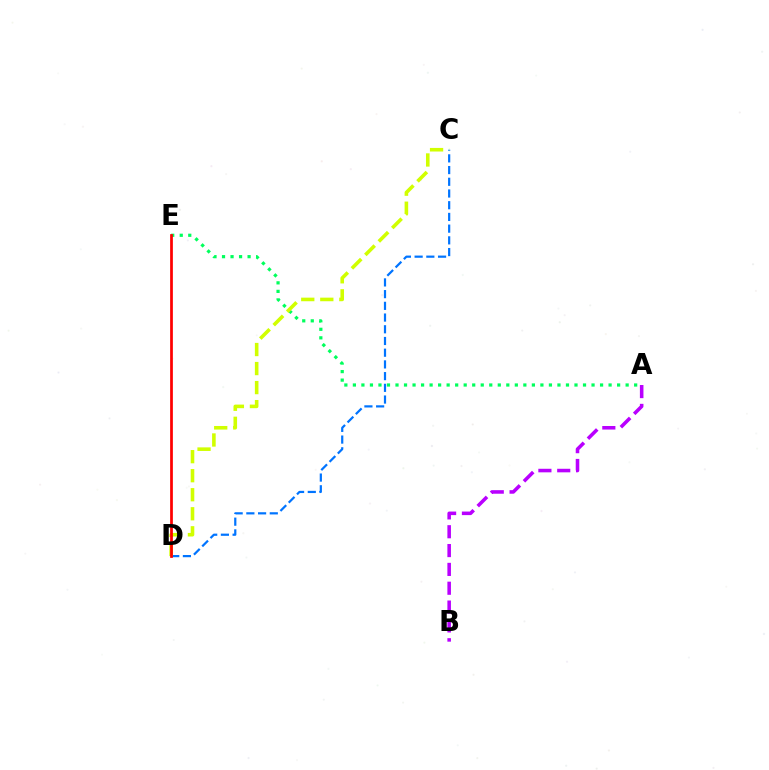{('A', 'E'): [{'color': '#00ff5c', 'line_style': 'dotted', 'thickness': 2.32}], ('C', 'D'): [{'color': '#0074ff', 'line_style': 'dashed', 'thickness': 1.59}, {'color': '#d1ff00', 'line_style': 'dashed', 'thickness': 2.59}], ('A', 'B'): [{'color': '#b900ff', 'line_style': 'dashed', 'thickness': 2.56}], ('D', 'E'): [{'color': '#ff0000', 'line_style': 'solid', 'thickness': 1.97}]}